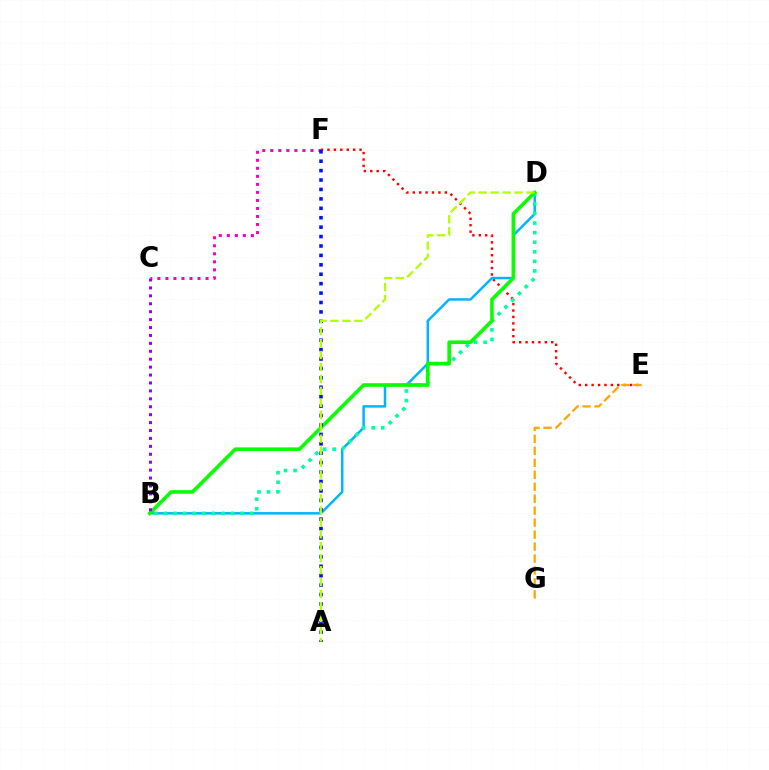{('E', 'F'): [{'color': '#ff0000', 'line_style': 'dotted', 'thickness': 1.74}], ('B', 'D'): [{'color': '#00b5ff', 'line_style': 'solid', 'thickness': 1.79}, {'color': '#00ff9d', 'line_style': 'dotted', 'thickness': 2.6}, {'color': '#08ff00', 'line_style': 'solid', 'thickness': 2.59}], ('C', 'F'): [{'color': '#ff00bd', 'line_style': 'dotted', 'thickness': 2.18}], ('E', 'G'): [{'color': '#ffa500', 'line_style': 'dashed', 'thickness': 1.63}], ('A', 'F'): [{'color': '#0010ff', 'line_style': 'dotted', 'thickness': 2.56}], ('A', 'D'): [{'color': '#b3ff00', 'line_style': 'dashed', 'thickness': 1.62}], ('B', 'C'): [{'color': '#9b00ff', 'line_style': 'dotted', 'thickness': 2.15}]}